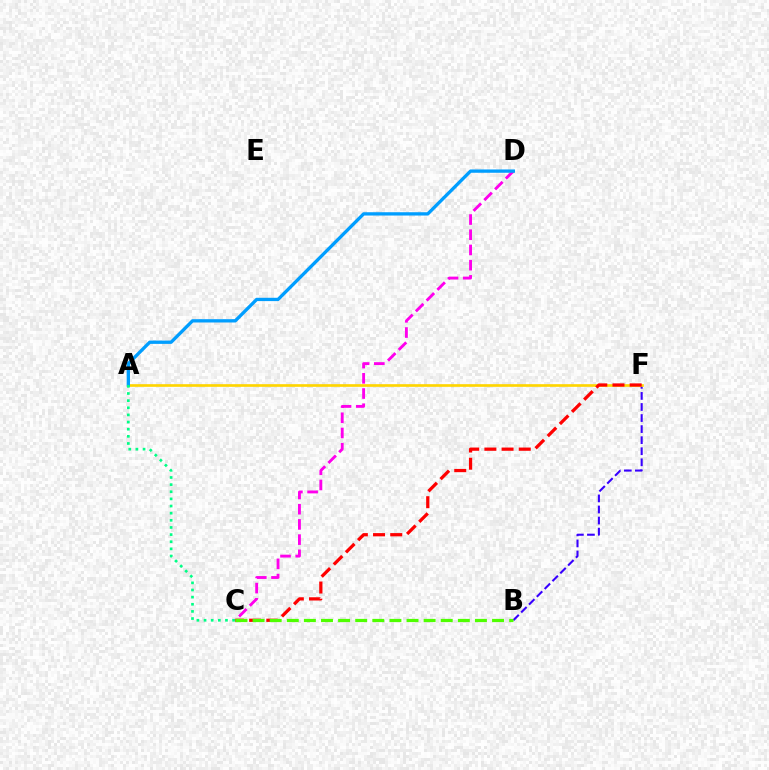{('B', 'F'): [{'color': '#3700ff', 'line_style': 'dashed', 'thickness': 1.5}], ('A', 'F'): [{'color': '#ffd500', 'line_style': 'solid', 'thickness': 1.92}], ('C', 'D'): [{'color': '#ff00ed', 'line_style': 'dashed', 'thickness': 2.07}], ('C', 'F'): [{'color': '#ff0000', 'line_style': 'dashed', 'thickness': 2.33}], ('A', 'D'): [{'color': '#009eff', 'line_style': 'solid', 'thickness': 2.38}], ('A', 'C'): [{'color': '#00ff86', 'line_style': 'dotted', 'thickness': 1.94}], ('B', 'C'): [{'color': '#4fff00', 'line_style': 'dashed', 'thickness': 2.32}]}